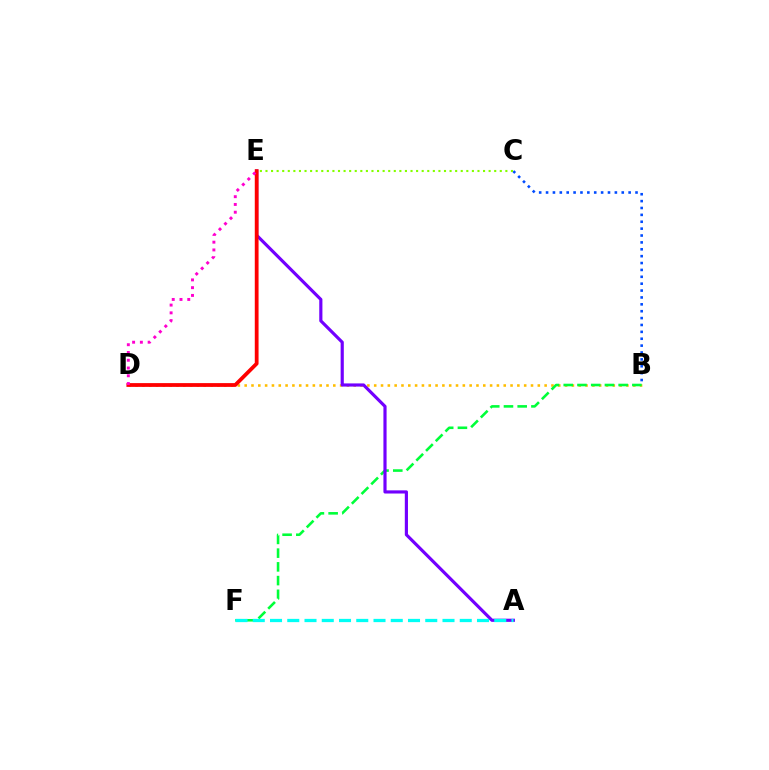{('B', 'D'): [{'color': '#ffbd00', 'line_style': 'dotted', 'thickness': 1.85}], ('B', 'F'): [{'color': '#00ff39', 'line_style': 'dashed', 'thickness': 1.86}], ('B', 'C'): [{'color': '#004bff', 'line_style': 'dotted', 'thickness': 1.87}], ('A', 'E'): [{'color': '#7200ff', 'line_style': 'solid', 'thickness': 2.28}], ('A', 'F'): [{'color': '#00fff6', 'line_style': 'dashed', 'thickness': 2.34}], ('D', 'E'): [{'color': '#ff0000', 'line_style': 'solid', 'thickness': 2.72}, {'color': '#ff00cf', 'line_style': 'dotted', 'thickness': 2.11}], ('C', 'E'): [{'color': '#84ff00', 'line_style': 'dotted', 'thickness': 1.52}]}